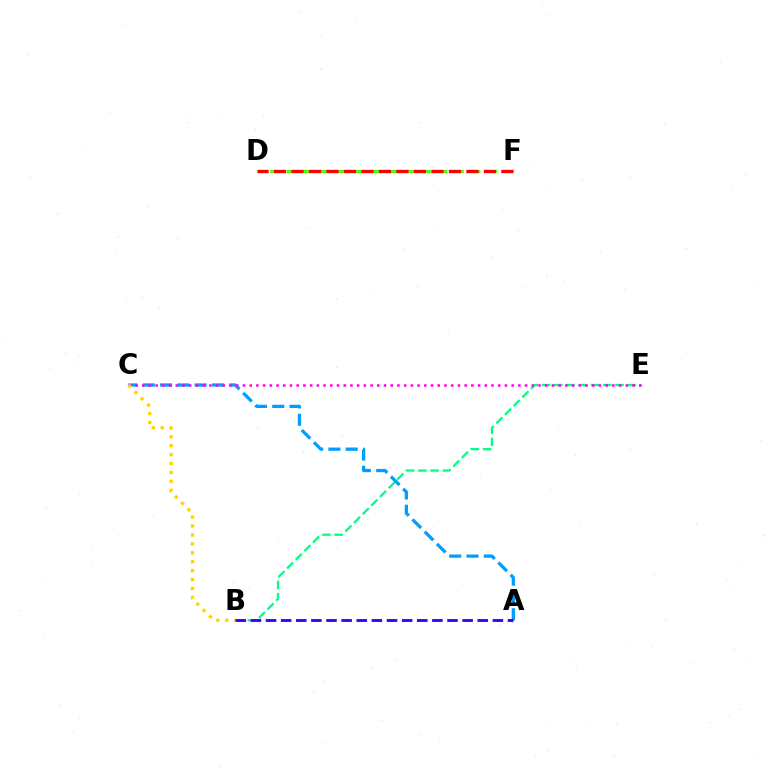{('B', 'E'): [{'color': '#00ff86', 'line_style': 'dashed', 'thickness': 1.66}], ('A', 'C'): [{'color': '#009eff', 'line_style': 'dashed', 'thickness': 2.35}], ('C', 'E'): [{'color': '#ff00ed', 'line_style': 'dotted', 'thickness': 1.83}], ('D', 'F'): [{'color': '#4fff00', 'line_style': 'dashed', 'thickness': 2.25}, {'color': '#ff0000', 'line_style': 'dashed', 'thickness': 2.38}], ('B', 'C'): [{'color': '#ffd500', 'line_style': 'dotted', 'thickness': 2.42}], ('A', 'B'): [{'color': '#3700ff', 'line_style': 'dashed', 'thickness': 2.05}]}